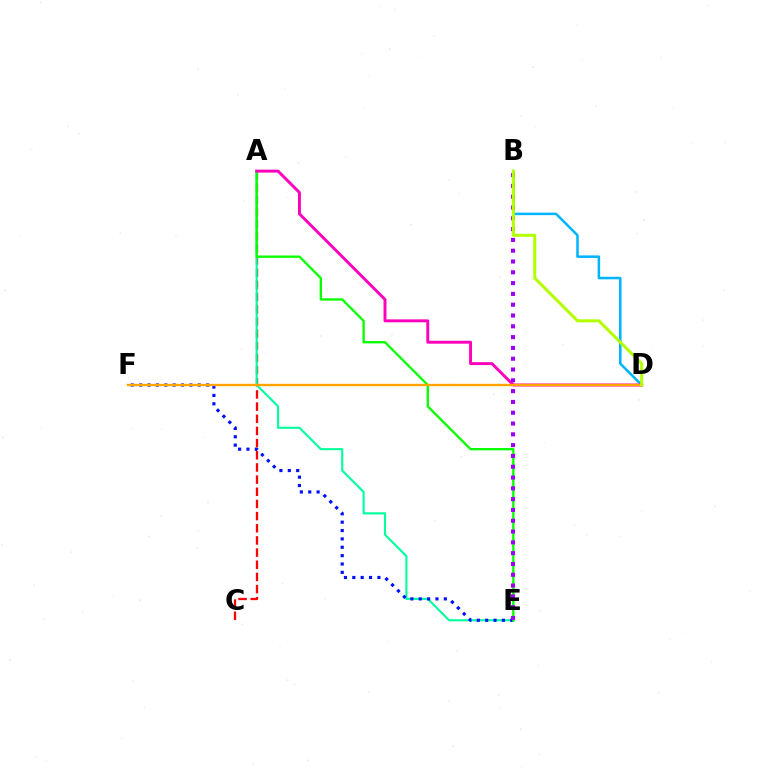{('A', 'C'): [{'color': '#ff0000', 'line_style': 'dashed', 'thickness': 1.65}], ('A', 'E'): [{'color': '#00ff9d', 'line_style': 'solid', 'thickness': 1.51}, {'color': '#08ff00', 'line_style': 'solid', 'thickness': 1.68}], ('E', 'F'): [{'color': '#0010ff', 'line_style': 'dotted', 'thickness': 2.27}], ('B', 'D'): [{'color': '#00b5ff', 'line_style': 'solid', 'thickness': 1.82}, {'color': '#b3ff00', 'line_style': 'solid', 'thickness': 2.17}], ('A', 'D'): [{'color': '#ff00bd', 'line_style': 'solid', 'thickness': 2.12}], ('B', 'E'): [{'color': '#9b00ff', 'line_style': 'dotted', 'thickness': 2.93}], ('D', 'F'): [{'color': '#ffa500', 'line_style': 'solid', 'thickness': 1.72}]}